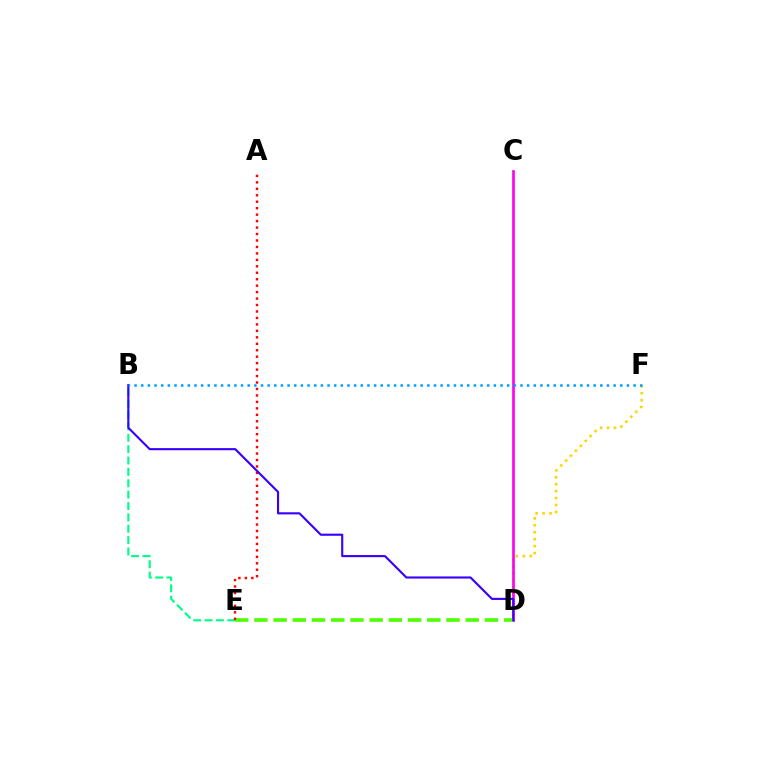{('D', 'F'): [{'color': '#ffd500', 'line_style': 'dotted', 'thickness': 1.89}], ('C', 'D'): [{'color': '#ff00ed', 'line_style': 'solid', 'thickness': 1.92}], ('B', 'E'): [{'color': '#00ff86', 'line_style': 'dashed', 'thickness': 1.54}], ('D', 'E'): [{'color': '#4fff00', 'line_style': 'dashed', 'thickness': 2.61}], ('A', 'E'): [{'color': '#ff0000', 'line_style': 'dotted', 'thickness': 1.75}], ('B', 'D'): [{'color': '#3700ff', 'line_style': 'solid', 'thickness': 1.52}], ('B', 'F'): [{'color': '#009eff', 'line_style': 'dotted', 'thickness': 1.81}]}